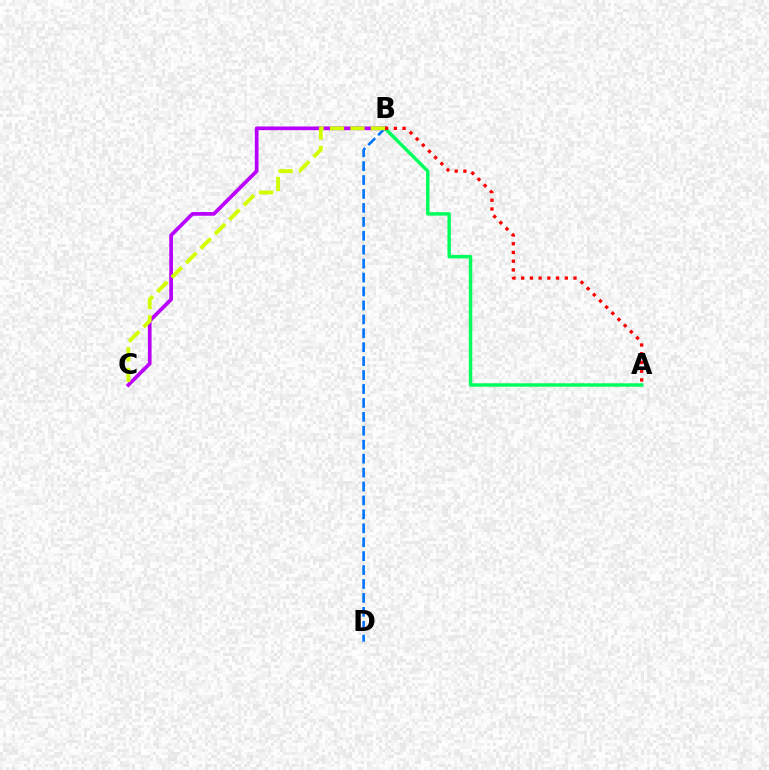{('A', 'B'): [{'color': '#00ff5c', 'line_style': 'solid', 'thickness': 2.48}, {'color': '#ff0000', 'line_style': 'dotted', 'thickness': 2.37}], ('B', 'C'): [{'color': '#b900ff', 'line_style': 'solid', 'thickness': 2.67}, {'color': '#d1ff00', 'line_style': 'dashed', 'thickness': 2.77}], ('B', 'D'): [{'color': '#0074ff', 'line_style': 'dashed', 'thickness': 1.89}]}